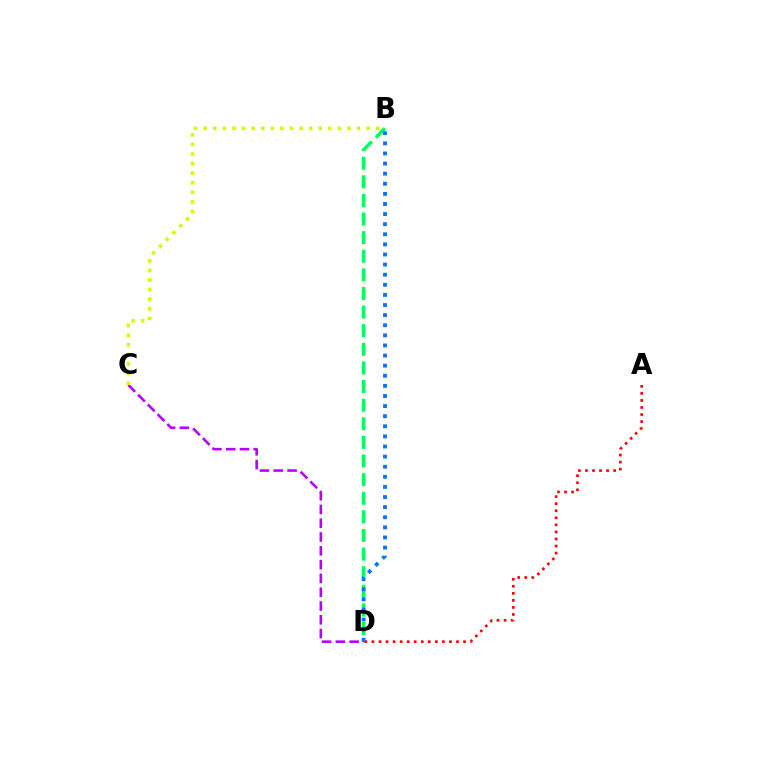{('B', 'D'): [{'color': '#00ff5c', 'line_style': 'dashed', 'thickness': 2.53}, {'color': '#0074ff', 'line_style': 'dotted', 'thickness': 2.75}], ('A', 'D'): [{'color': '#ff0000', 'line_style': 'dotted', 'thickness': 1.92}], ('C', 'D'): [{'color': '#b900ff', 'line_style': 'dashed', 'thickness': 1.87}], ('B', 'C'): [{'color': '#d1ff00', 'line_style': 'dotted', 'thickness': 2.6}]}